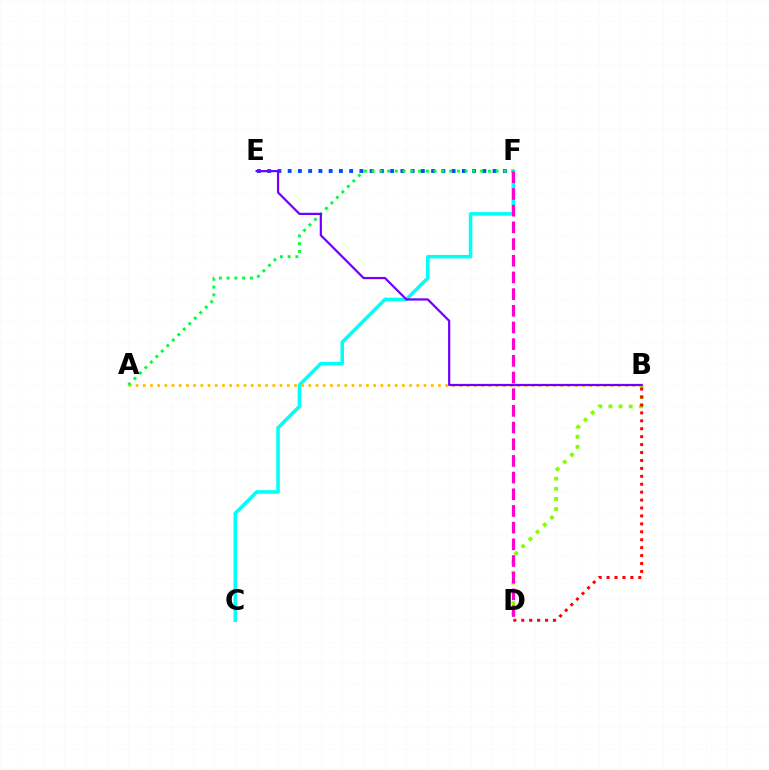{('C', 'F'): [{'color': '#00fff6', 'line_style': 'solid', 'thickness': 2.55}], ('A', 'B'): [{'color': '#ffbd00', 'line_style': 'dotted', 'thickness': 1.96}], ('B', 'D'): [{'color': '#84ff00', 'line_style': 'dotted', 'thickness': 2.76}, {'color': '#ff0000', 'line_style': 'dotted', 'thickness': 2.15}], ('E', 'F'): [{'color': '#004bff', 'line_style': 'dotted', 'thickness': 2.78}], ('A', 'F'): [{'color': '#00ff39', 'line_style': 'dotted', 'thickness': 2.11}], ('B', 'E'): [{'color': '#7200ff', 'line_style': 'solid', 'thickness': 1.6}], ('D', 'F'): [{'color': '#ff00cf', 'line_style': 'dashed', 'thickness': 2.27}]}